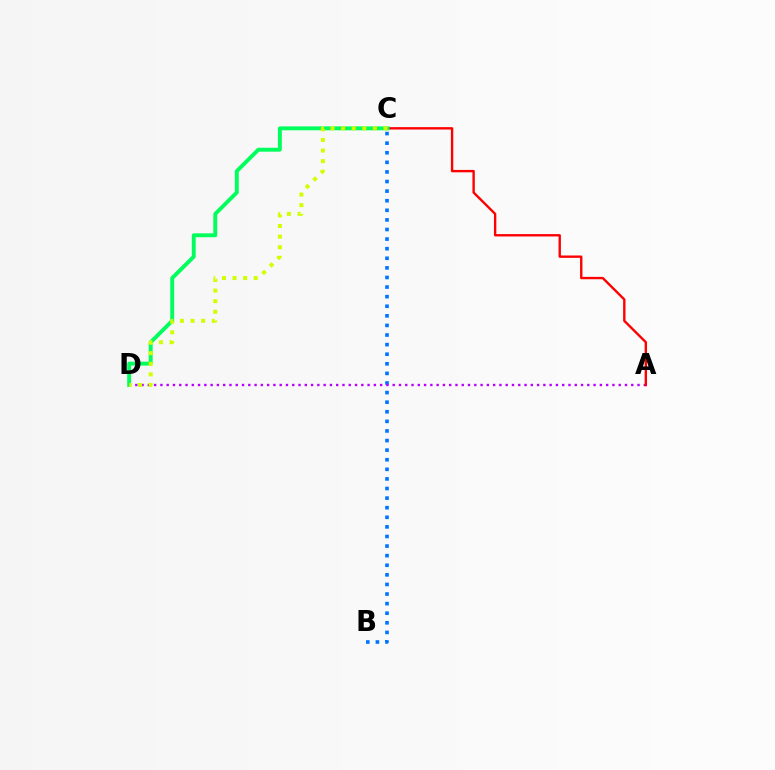{('B', 'C'): [{'color': '#0074ff', 'line_style': 'dotted', 'thickness': 2.61}], ('A', 'D'): [{'color': '#b900ff', 'line_style': 'dotted', 'thickness': 1.71}], ('A', 'C'): [{'color': '#ff0000', 'line_style': 'solid', 'thickness': 1.71}], ('C', 'D'): [{'color': '#00ff5c', 'line_style': 'solid', 'thickness': 2.81}, {'color': '#d1ff00', 'line_style': 'dotted', 'thickness': 2.88}]}